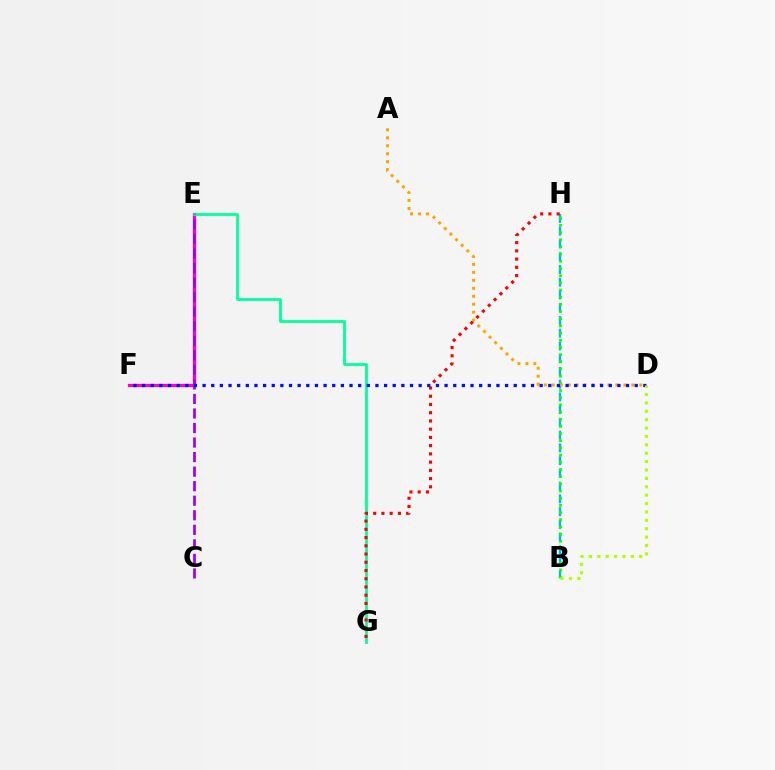{('E', 'F'): [{'color': '#ff00bd', 'line_style': 'solid', 'thickness': 2.35}], ('E', 'G'): [{'color': '#00ff9d', 'line_style': 'solid', 'thickness': 1.99}], ('C', 'E'): [{'color': '#9b00ff', 'line_style': 'dashed', 'thickness': 1.98}], ('B', 'H'): [{'color': '#00b5ff', 'line_style': 'dashed', 'thickness': 1.73}, {'color': '#08ff00', 'line_style': 'dotted', 'thickness': 1.95}], ('A', 'D'): [{'color': '#ffa500', 'line_style': 'dotted', 'thickness': 2.16}], ('G', 'H'): [{'color': '#ff0000', 'line_style': 'dotted', 'thickness': 2.24}], ('D', 'F'): [{'color': '#0010ff', 'line_style': 'dotted', 'thickness': 2.35}], ('B', 'D'): [{'color': '#b3ff00', 'line_style': 'dotted', 'thickness': 2.28}]}